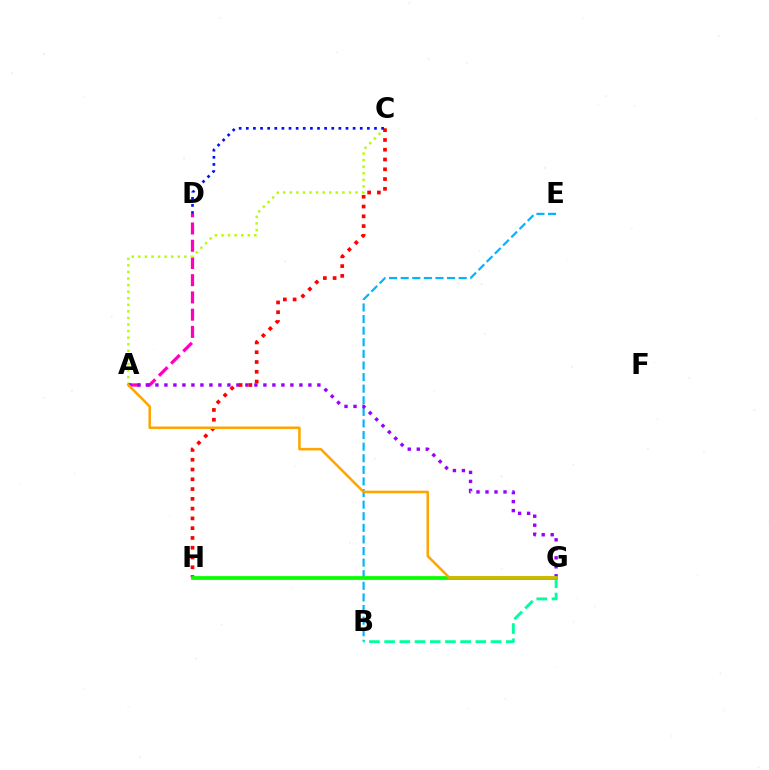{('A', 'D'): [{'color': '#ff00bd', 'line_style': 'dashed', 'thickness': 2.34}], ('A', 'C'): [{'color': '#b3ff00', 'line_style': 'dotted', 'thickness': 1.79}], ('B', 'E'): [{'color': '#00b5ff', 'line_style': 'dashed', 'thickness': 1.58}], ('B', 'G'): [{'color': '#00ff9d', 'line_style': 'dashed', 'thickness': 2.07}], ('A', 'G'): [{'color': '#9b00ff', 'line_style': 'dotted', 'thickness': 2.44}, {'color': '#ffa500', 'line_style': 'solid', 'thickness': 1.83}], ('C', 'H'): [{'color': '#ff0000', 'line_style': 'dotted', 'thickness': 2.66}], ('G', 'H'): [{'color': '#08ff00', 'line_style': 'solid', 'thickness': 2.71}], ('C', 'D'): [{'color': '#0010ff', 'line_style': 'dotted', 'thickness': 1.93}]}